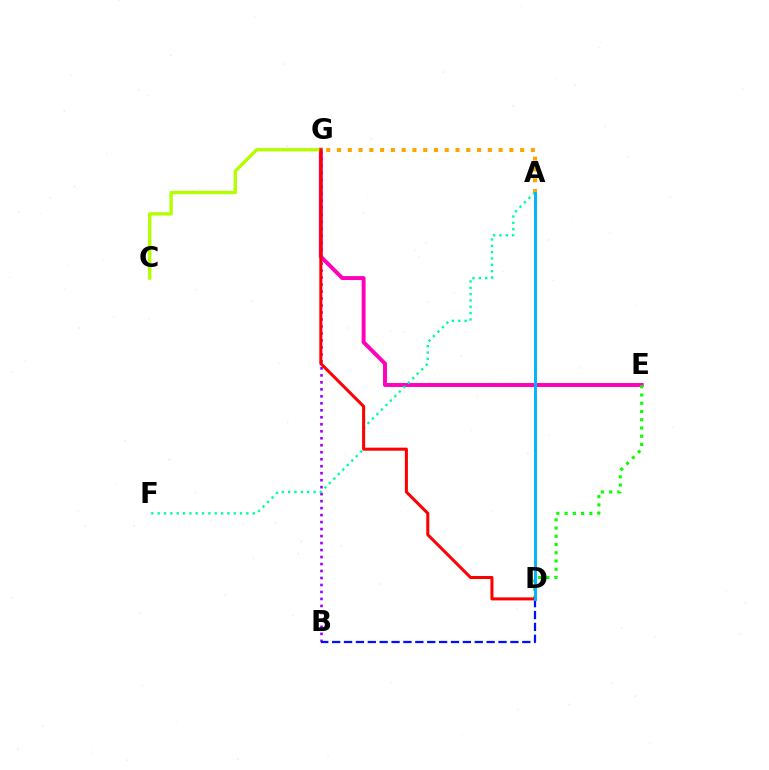{('E', 'G'): [{'color': '#ff00bd', 'line_style': 'solid', 'thickness': 2.83}], ('B', 'G'): [{'color': '#9b00ff', 'line_style': 'dotted', 'thickness': 1.9}], ('B', 'D'): [{'color': '#0010ff', 'line_style': 'dashed', 'thickness': 1.61}], ('C', 'G'): [{'color': '#b3ff00', 'line_style': 'solid', 'thickness': 2.41}], ('D', 'E'): [{'color': '#08ff00', 'line_style': 'dotted', 'thickness': 2.24}], ('A', 'F'): [{'color': '#00ff9d', 'line_style': 'dotted', 'thickness': 1.72}], ('A', 'G'): [{'color': '#ffa500', 'line_style': 'dotted', 'thickness': 2.93}], ('D', 'G'): [{'color': '#ff0000', 'line_style': 'solid', 'thickness': 2.19}], ('A', 'D'): [{'color': '#00b5ff', 'line_style': 'solid', 'thickness': 2.1}]}